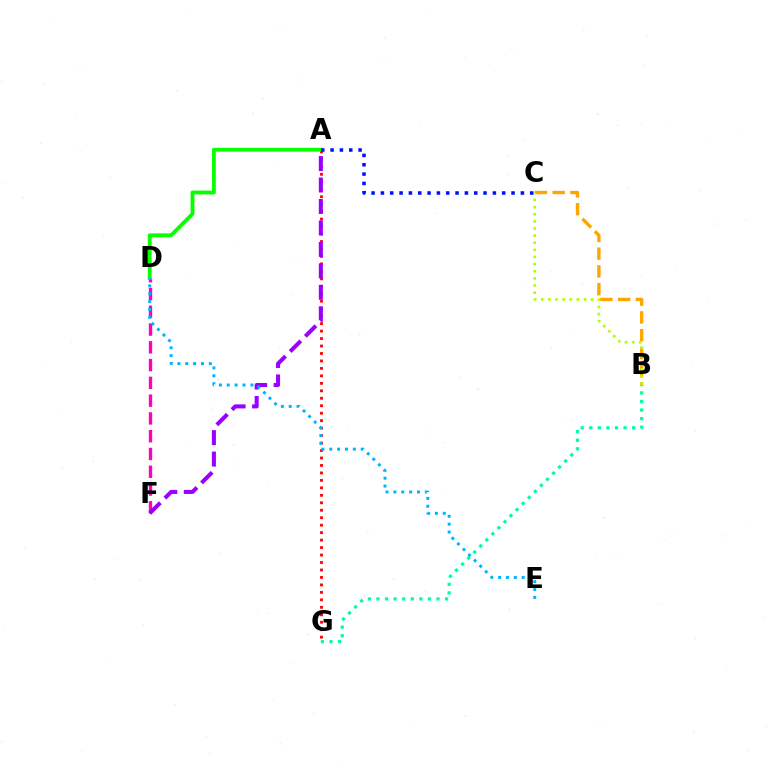{('B', 'C'): [{'color': '#ffa500', 'line_style': 'dashed', 'thickness': 2.41}, {'color': '#b3ff00', 'line_style': 'dotted', 'thickness': 1.94}], ('D', 'F'): [{'color': '#ff00bd', 'line_style': 'dashed', 'thickness': 2.41}], ('A', 'G'): [{'color': '#ff0000', 'line_style': 'dotted', 'thickness': 2.03}], ('A', 'F'): [{'color': '#9b00ff', 'line_style': 'dashed', 'thickness': 2.92}], ('A', 'D'): [{'color': '#08ff00', 'line_style': 'solid', 'thickness': 2.75}], ('B', 'G'): [{'color': '#00ff9d', 'line_style': 'dotted', 'thickness': 2.33}], ('A', 'C'): [{'color': '#0010ff', 'line_style': 'dotted', 'thickness': 2.54}], ('D', 'E'): [{'color': '#00b5ff', 'line_style': 'dotted', 'thickness': 2.14}]}